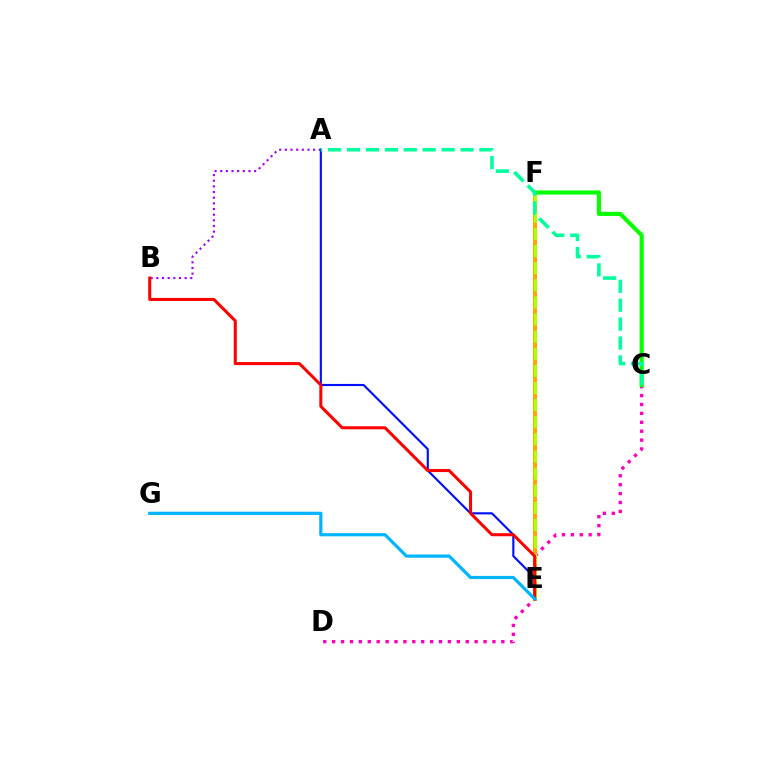{('A', 'B'): [{'color': '#9b00ff', 'line_style': 'dotted', 'thickness': 1.54}], ('E', 'F'): [{'color': '#ffa500', 'line_style': 'solid', 'thickness': 2.88}, {'color': '#b3ff00', 'line_style': 'dashed', 'thickness': 2.33}], ('A', 'E'): [{'color': '#0010ff', 'line_style': 'solid', 'thickness': 1.54}], ('C', 'D'): [{'color': '#ff00bd', 'line_style': 'dotted', 'thickness': 2.42}], ('B', 'E'): [{'color': '#ff0000', 'line_style': 'solid', 'thickness': 2.18}], ('E', 'G'): [{'color': '#00b5ff', 'line_style': 'solid', 'thickness': 2.3}], ('C', 'F'): [{'color': '#08ff00', 'line_style': 'solid', 'thickness': 2.98}], ('A', 'C'): [{'color': '#00ff9d', 'line_style': 'dashed', 'thickness': 2.57}]}